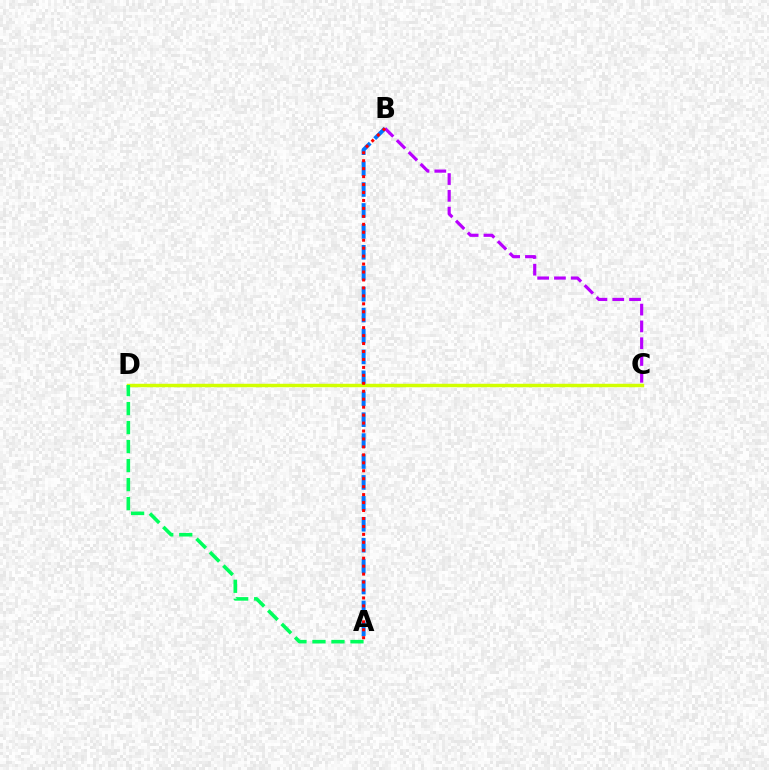{('A', 'B'): [{'color': '#0074ff', 'line_style': 'dashed', 'thickness': 2.84}, {'color': '#ff0000', 'line_style': 'dotted', 'thickness': 2.16}], ('B', 'C'): [{'color': '#b900ff', 'line_style': 'dashed', 'thickness': 2.28}], ('C', 'D'): [{'color': '#d1ff00', 'line_style': 'solid', 'thickness': 2.49}], ('A', 'D'): [{'color': '#00ff5c', 'line_style': 'dashed', 'thickness': 2.58}]}